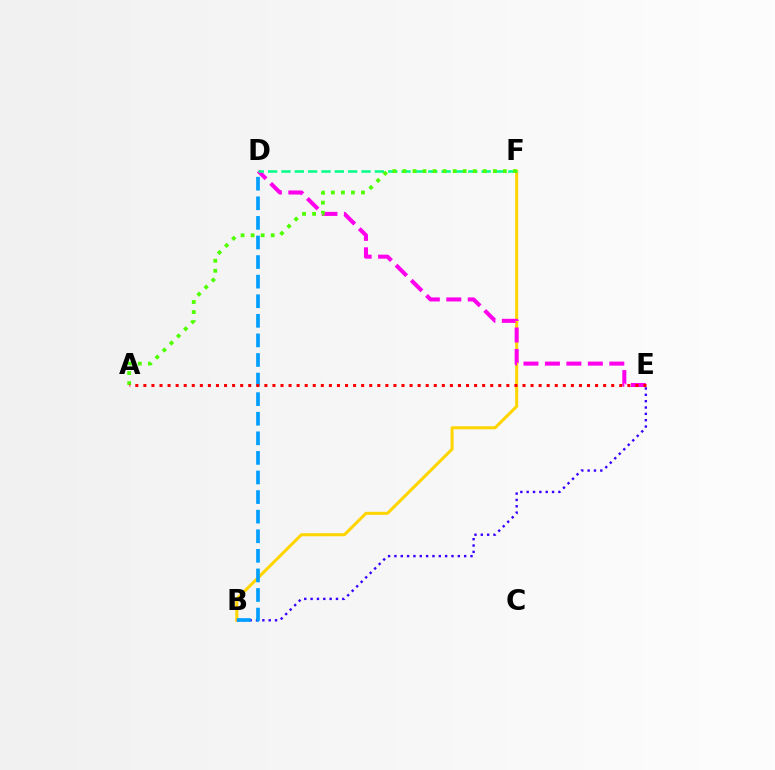{('B', 'F'): [{'color': '#ffd500', 'line_style': 'solid', 'thickness': 2.18}], ('D', 'E'): [{'color': '#ff00ed', 'line_style': 'dashed', 'thickness': 2.92}], ('B', 'E'): [{'color': '#3700ff', 'line_style': 'dotted', 'thickness': 1.72}], ('B', 'D'): [{'color': '#009eff', 'line_style': 'dashed', 'thickness': 2.66}], ('D', 'F'): [{'color': '#00ff86', 'line_style': 'dashed', 'thickness': 1.81}], ('A', 'F'): [{'color': '#4fff00', 'line_style': 'dotted', 'thickness': 2.73}], ('A', 'E'): [{'color': '#ff0000', 'line_style': 'dotted', 'thickness': 2.19}]}